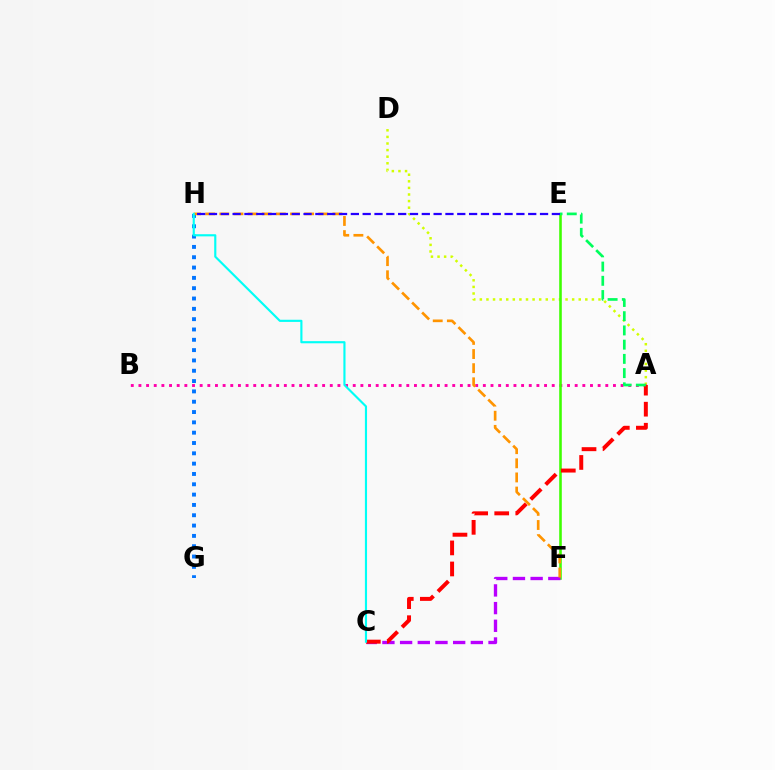{('A', 'D'): [{'color': '#d1ff00', 'line_style': 'dotted', 'thickness': 1.79}], ('A', 'B'): [{'color': '#ff00ac', 'line_style': 'dotted', 'thickness': 2.08}], ('E', 'F'): [{'color': '#3dff00', 'line_style': 'solid', 'thickness': 1.86}], ('G', 'H'): [{'color': '#0074ff', 'line_style': 'dotted', 'thickness': 2.8}], ('C', 'F'): [{'color': '#b900ff', 'line_style': 'dashed', 'thickness': 2.4}], ('A', 'C'): [{'color': '#ff0000', 'line_style': 'dashed', 'thickness': 2.86}], ('A', 'E'): [{'color': '#00ff5c', 'line_style': 'dashed', 'thickness': 1.93}], ('F', 'H'): [{'color': '#ff9400', 'line_style': 'dashed', 'thickness': 1.92}], ('C', 'H'): [{'color': '#00fff6', 'line_style': 'solid', 'thickness': 1.54}], ('E', 'H'): [{'color': '#2500ff', 'line_style': 'dashed', 'thickness': 1.61}]}